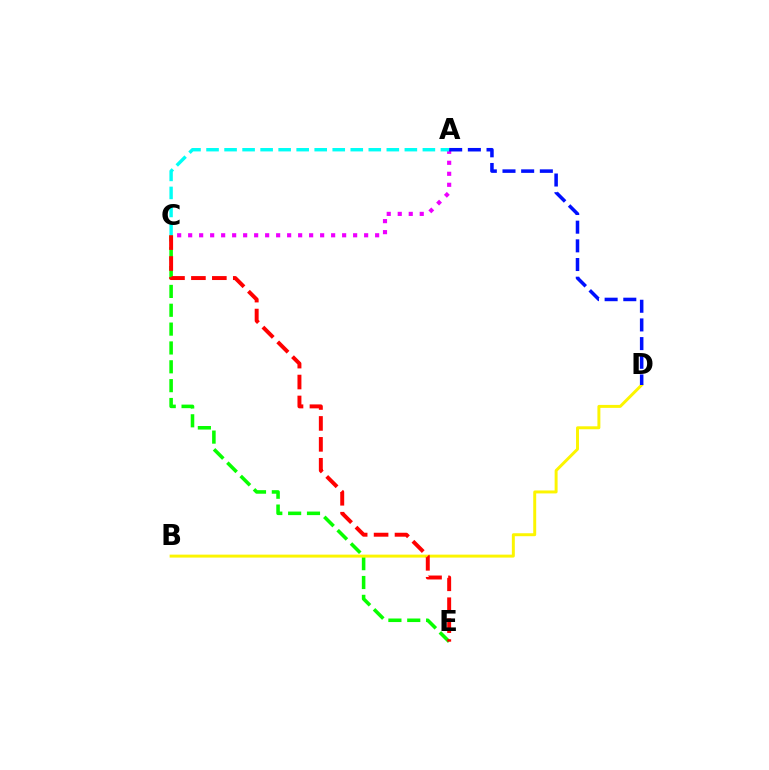{('C', 'E'): [{'color': '#08ff00', 'line_style': 'dashed', 'thickness': 2.56}, {'color': '#ff0000', 'line_style': 'dashed', 'thickness': 2.84}], ('B', 'D'): [{'color': '#fcf500', 'line_style': 'solid', 'thickness': 2.13}], ('A', 'C'): [{'color': '#ee00ff', 'line_style': 'dotted', 'thickness': 2.99}, {'color': '#00fff6', 'line_style': 'dashed', 'thickness': 2.45}], ('A', 'D'): [{'color': '#0010ff', 'line_style': 'dashed', 'thickness': 2.54}]}